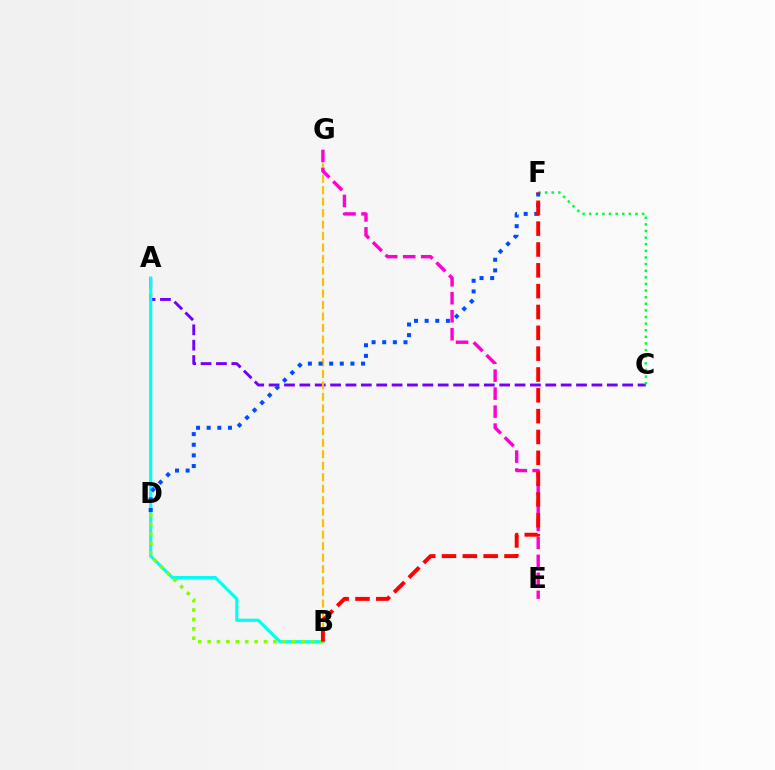{('A', 'C'): [{'color': '#7200ff', 'line_style': 'dashed', 'thickness': 2.09}], ('A', 'B'): [{'color': '#00fff6', 'line_style': 'solid', 'thickness': 2.28}], ('B', 'G'): [{'color': '#ffbd00', 'line_style': 'dashed', 'thickness': 1.56}], ('C', 'F'): [{'color': '#00ff39', 'line_style': 'dotted', 'thickness': 1.8}], ('E', 'G'): [{'color': '#ff00cf', 'line_style': 'dashed', 'thickness': 2.44}], ('B', 'D'): [{'color': '#84ff00', 'line_style': 'dotted', 'thickness': 2.55}], ('D', 'F'): [{'color': '#004bff', 'line_style': 'dotted', 'thickness': 2.89}], ('B', 'F'): [{'color': '#ff0000', 'line_style': 'dashed', 'thickness': 2.83}]}